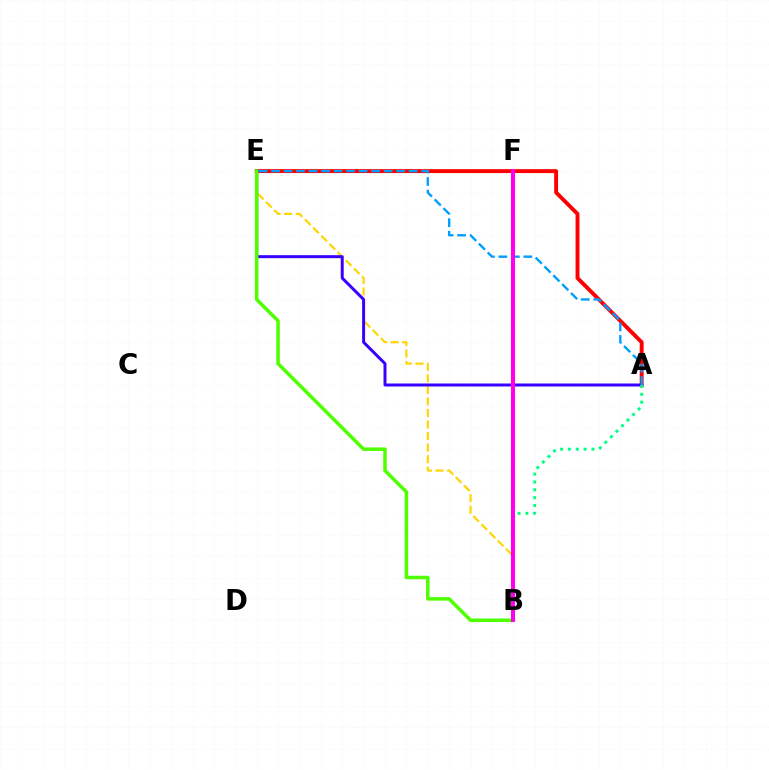{('B', 'E'): [{'color': '#ffd500', 'line_style': 'dashed', 'thickness': 1.57}, {'color': '#4fff00', 'line_style': 'solid', 'thickness': 2.53}], ('A', 'E'): [{'color': '#ff0000', 'line_style': 'solid', 'thickness': 2.81}, {'color': '#3700ff', 'line_style': 'solid', 'thickness': 2.15}, {'color': '#009eff', 'line_style': 'dashed', 'thickness': 1.7}], ('A', 'B'): [{'color': '#00ff86', 'line_style': 'dotted', 'thickness': 2.13}], ('B', 'F'): [{'color': '#ff00ed', 'line_style': 'solid', 'thickness': 2.92}]}